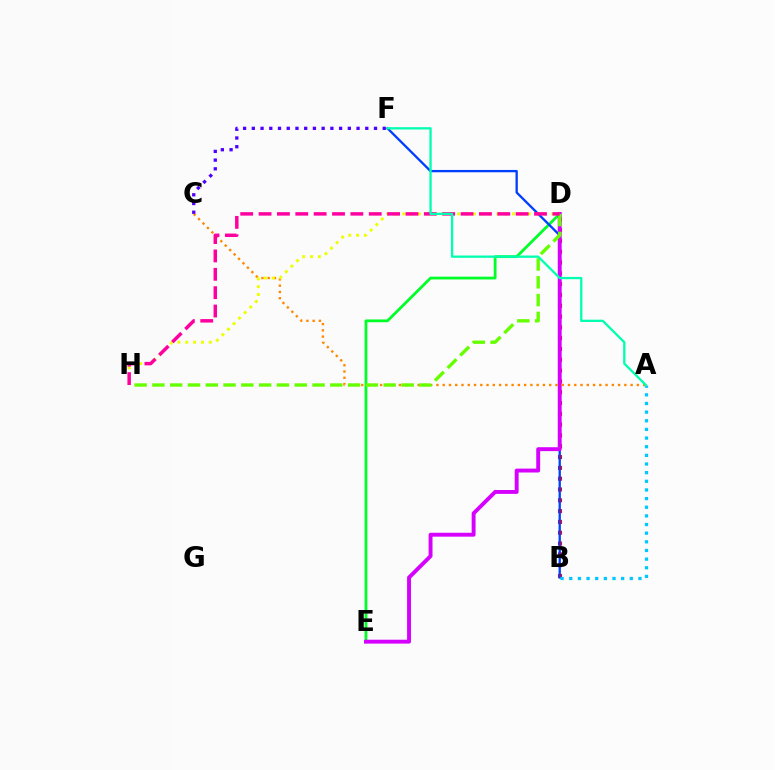{('B', 'D'): [{'color': '#ff0000', 'line_style': 'dotted', 'thickness': 2.94}], ('D', 'E'): [{'color': '#00ff27', 'line_style': 'solid', 'thickness': 2.0}, {'color': '#d600ff', 'line_style': 'solid', 'thickness': 2.81}], ('B', 'F'): [{'color': '#003fff', 'line_style': 'solid', 'thickness': 1.67}], ('A', 'C'): [{'color': '#ff8800', 'line_style': 'dotted', 'thickness': 1.7}], ('D', 'H'): [{'color': '#eeff00', 'line_style': 'dotted', 'thickness': 2.13}, {'color': '#66ff00', 'line_style': 'dashed', 'thickness': 2.42}, {'color': '#ff00a0', 'line_style': 'dashed', 'thickness': 2.49}], ('A', 'B'): [{'color': '#00c7ff', 'line_style': 'dotted', 'thickness': 2.35}], ('C', 'F'): [{'color': '#4f00ff', 'line_style': 'dotted', 'thickness': 2.37}], ('A', 'F'): [{'color': '#00ffaf', 'line_style': 'solid', 'thickness': 1.65}]}